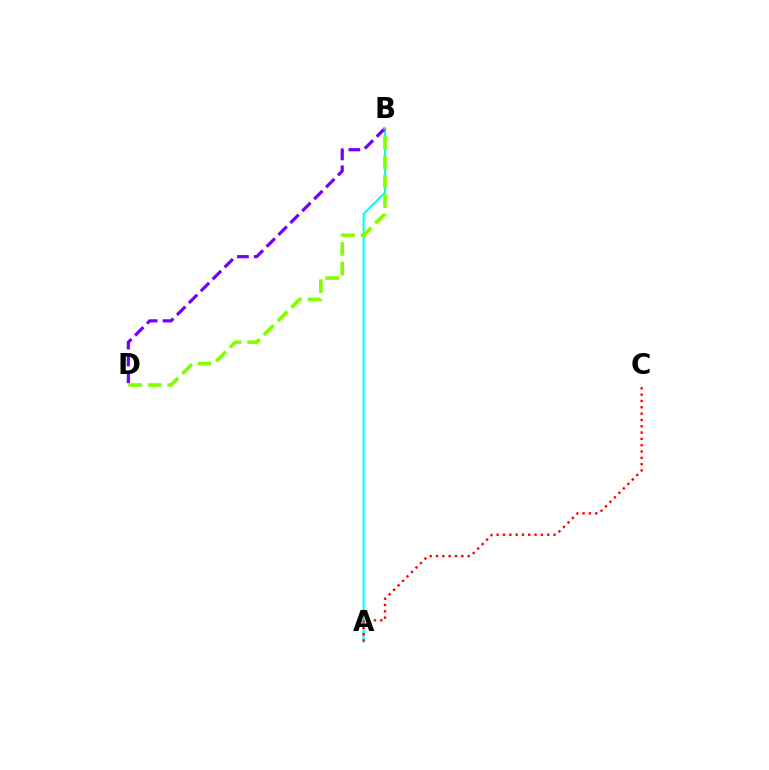{('A', 'B'): [{'color': '#00fff6', 'line_style': 'solid', 'thickness': 1.51}], ('B', 'D'): [{'color': '#7200ff', 'line_style': 'dashed', 'thickness': 2.29}, {'color': '#84ff00', 'line_style': 'dashed', 'thickness': 2.65}], ('A', 'C'): [{'color': '#ff0000', 'line_style': 'dotted', 'thickness': 1.72}]}